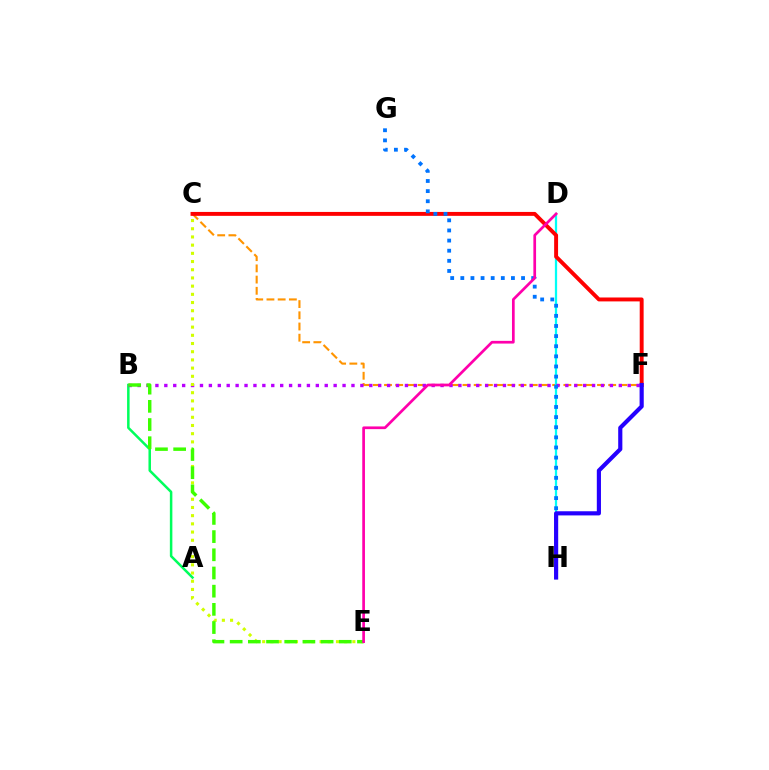{('A', 'B'): [{'color': '#00ff5c', 'line_style': 'solid', 'thickness': 1.81}], ('C', 'F'): [{'color': '#ff9400', 'line_style': 'dashed', 'thickness': 1.52}, {'color': '#ff0000', 'line_style': 'solid', 'thickness': 2.82}], ('D', 'H'): [{'color': '#00fff6', 'line_style': 'solid', 'thickness': 1.62}], ('B', 'F'): [{'color': '#b900ff', 'line_style': 'dotted', 'thickness': 2.42}], ('G', 'H'): [{'color': '#0074ff', 'line_style': 'dotted', 'thickness': 2.75}], ('C', 'E'): [{'color': '#d1ff00', 'line_style': 'dotted', 'thickness': 2.23}], ('B', 'E'): [{'color': '#3dff00', 'line_style': 'dashed', 'thickness': 2.47}], ('D', 'E'): [{'color': '#ff00ac', 'line_style': 'solid', 'thickness': 1.95}], ('F', 'H'): [{'color': '#2500ff', 'line_style': 'solid', 'thickness': 2.99}]}